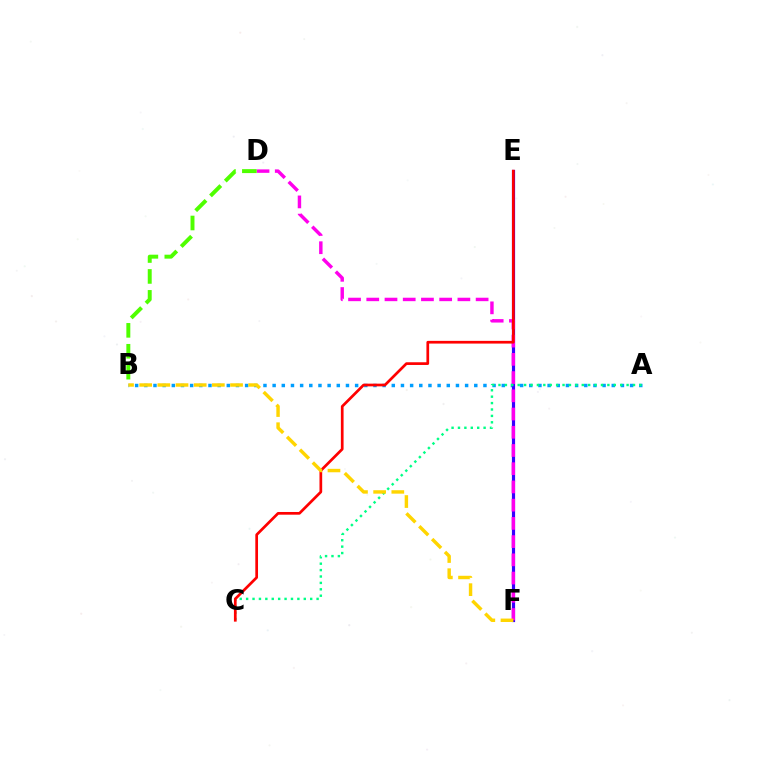{('A', 'B'): [{'color': '#009eff', 'line_style': 'dotted', 'thickness': 2.49}], ('E', 'F'): [{'color': '#3700ff', 'line_style': 'solid', 'thickness': 2.29}], ('D', 'F'): [{'color': '#ff00ed', 'line_style': 'dashed', 'thickness': 2.48}], ('A', 'C'): [{'color': '#00ff86', 'line_style': 'dotted', 'thickness': 1.74}], ('C', 'E'): [{'color': '#ff0000', 'line_style': 'solid', 'thickness': 1.95}], ('B', 'D'): [{'color': '#4fff00', 'line_style': 'dashed', 'thickness': 2.84}], ('B', 'F'): [{'color': '#ffd500', 'line_style': 'dashed', 'thickness': 2.47}]}